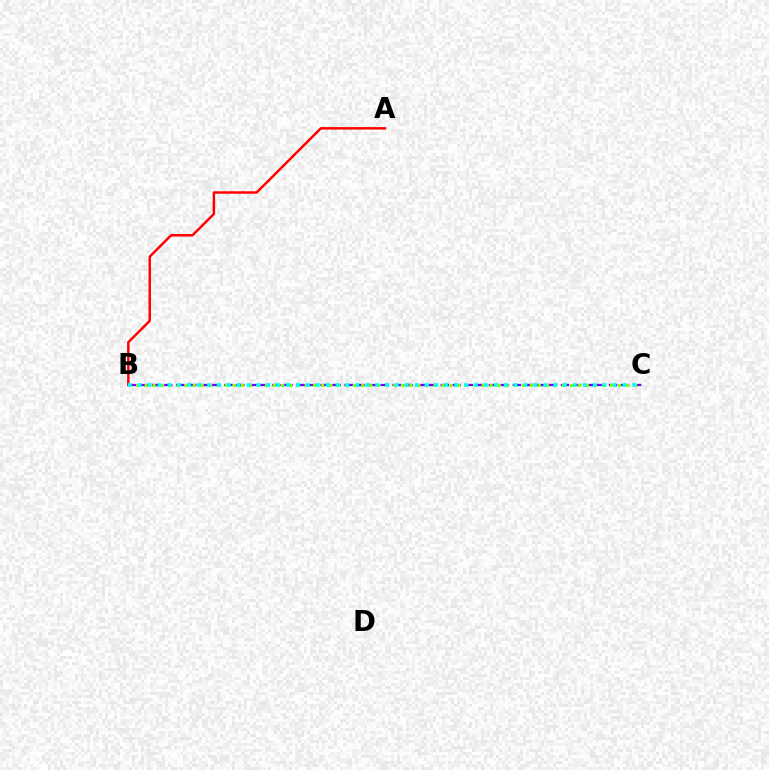{('B', 'C'): [{'color': '#7200ff', 'line_style': 'dashed', 'thickness': 1.63}, {'color': '#84ff00', 'line_style': 'dotted', 'thickness': 2.18}, {'color': '#00fff6', 'line_style': 'dotted', 'thickness': 2.69}], ('A', 'B'): [{'color': '#ff0000', 'line_style': 'solid', 'thickness': 1.77}]}